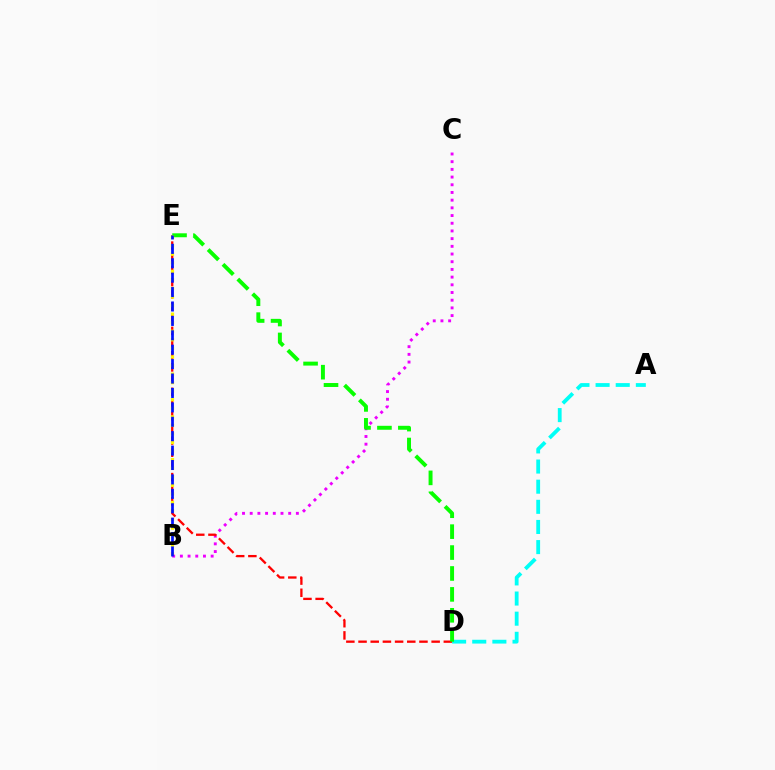{('A', 'D'): [{'color': '#00fff6', 'line_style': 'dashed', 'thickness': 2.74}], ('B', 'C'): [{'color': '#ee00ff', 'line_style': 'dotted', 'thickness': 2.09}], ('D', 'E'): [{'color': '#ff0000', 'line_style': 'dashed', 'thickness': 1.66}, {'color': '#08ff00', 'line_style': 'dashed', 'thickness': 2.84}], ('B', 'E'): [{'color': '#fcf500', 'line_style': 'dotted', 'thickness': 2.33}, {'color': '#0010ff', 'line_style': 'dashed', 'thickness': 1.96}]}